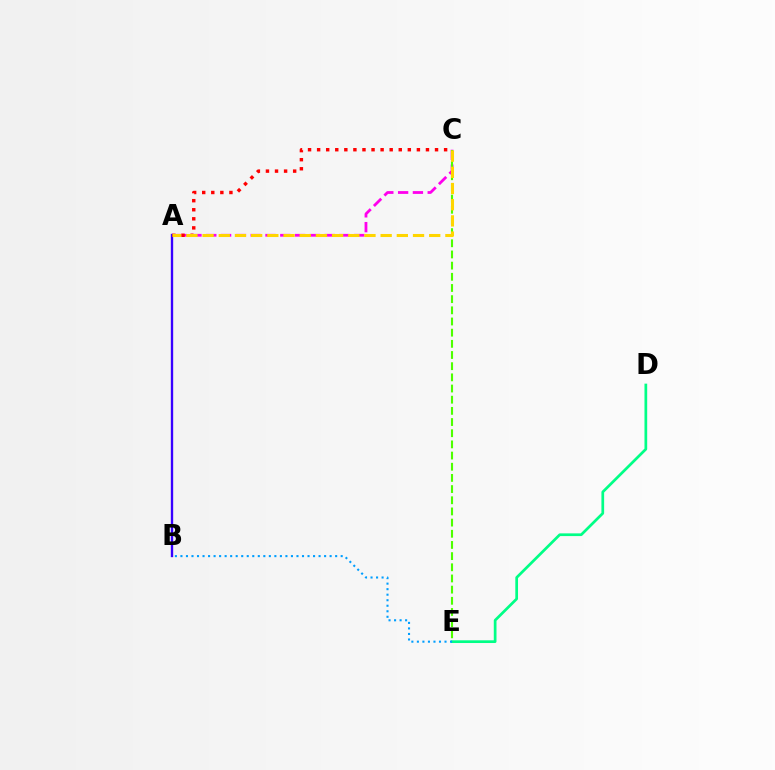{('A', 'B'): [{'color': '#3700ff', 'line_style': 'solid', 'thickness': 1.7}], ('A', 'C'): [{'color': '#ff00ed', 'line_style': 'dashed', 'thickness': 2.01}, {'color': '#ff0000', 'line_style': 'dotted', 'thickness': 2.46}, {'color': '#ffd500', 'line_style': 'dashed', 'thickness': 2.2}], ('C', 'E'): [{'color': '#4fff00', 'line_style': 'dashed', 'thickness': 1.52}], ('D', 'E'): [{'color': '#00ff86', 'line_style': 'solid', 'thickness': 1.95}], ('B', 'E'): [{'color': '#009eff', 'line_style': 'dotted', 'thickness': 1.5}]}